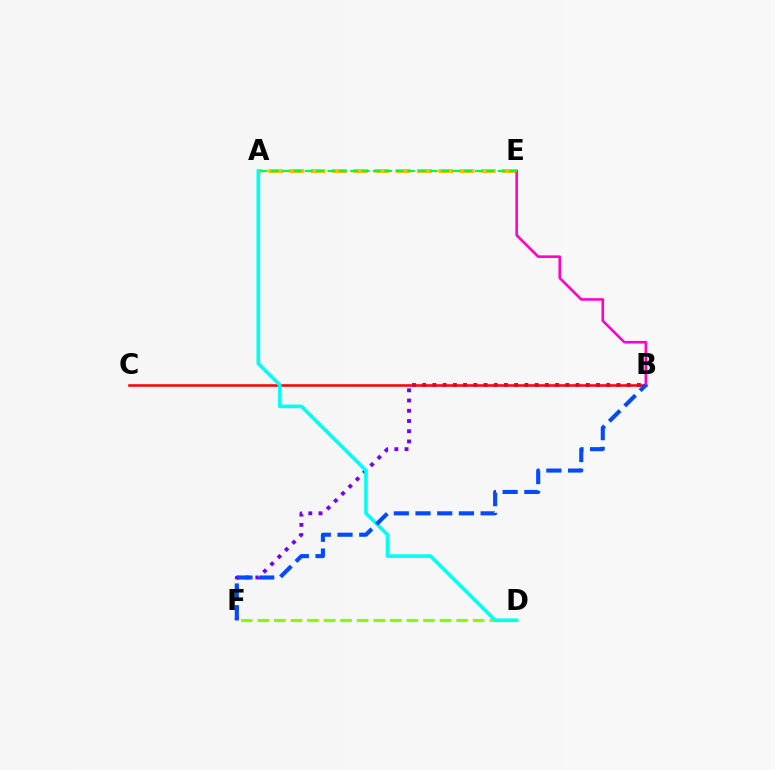{('D', 'F'): [{'color': '#84ff00', 'line_style': 'dashed', 'thickness': 2.25}], ('B', 'F'): [{'color': '#7200ff', 'line_style': 'dotted', 'thickness': 2.78}, {'color': '#004bff', 'line_style': 'dashed', 'thickness': 2.95}], ('A', 'E'): [{'color': '#ffbd00', 'line_style': 'dashed', 'thickness': 2.89}, {'color': '#00ff39', 'line_style': 'dashed', 'thickness': 1.54}], ('B', 'C'): [{'color': '#ff0000', 'line_style': 'solid', 'thickness': 1.84}], ('B', 'E'): [{'color': '#ff00cf', 'line_style': 'solid', 'thickness': 1.87}], ('A', 'D'): [{'color': '#00fff6', 'line_style': 'solid', 'thickness': 2.62}]}